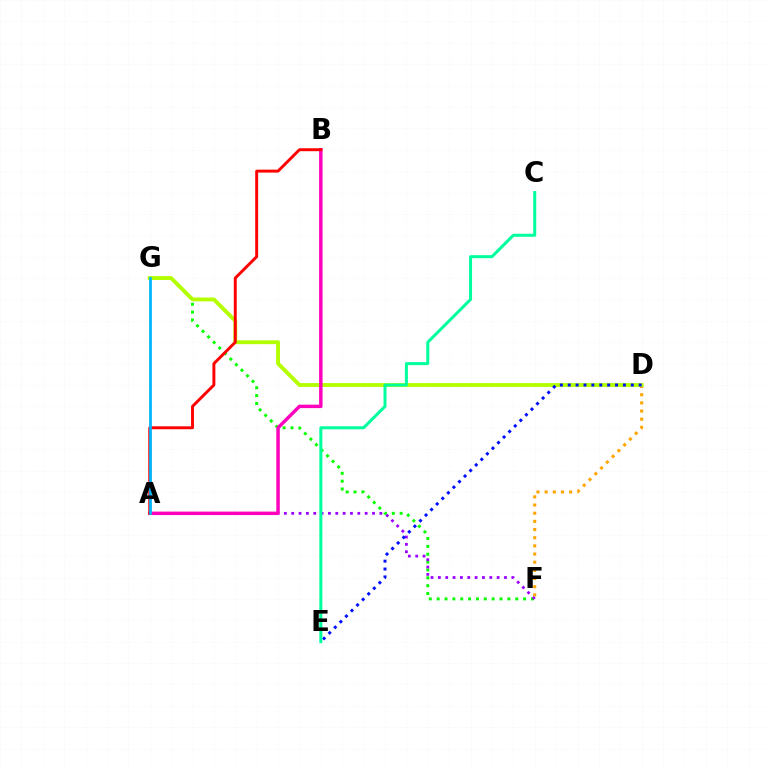{('D', 'F'): [{'color': '#ffa500', 'line_style': 'dotted', 'thickness': 2.22}], ('F', 'G'): [{'color': '#08ff00', 'line_style': 'dotted', 'thickness': 2.13}], ('D', 'G'): [{'color': '#b3ff00', 'line_style': 'solid', 'thickness': 2.78}], ('A', 'F'): [{'color': '#9b00ff', 'line_style': 'dotted', 'thickness': 2.0}], ('A', 'B'): [{'color': '#ff00bd', 'line_style': 'solid', 'thickness': 2.49}, {'color': '#ff0000', 'line_style': 'solid', 'thickness': 2.11}], ('D', 'E'): [{'color': '#0010ff', 'line_style': 'dotted', 'thickness': 2.14}], ('C', 'E'): [{'color': '#00ff9d', 'line_style': 'solid', 'thickness': 2.17}], ('A', 'G'): [{'color': '#00b5ff', 'line_style': 'solid', 'thickness': 1.97}]}